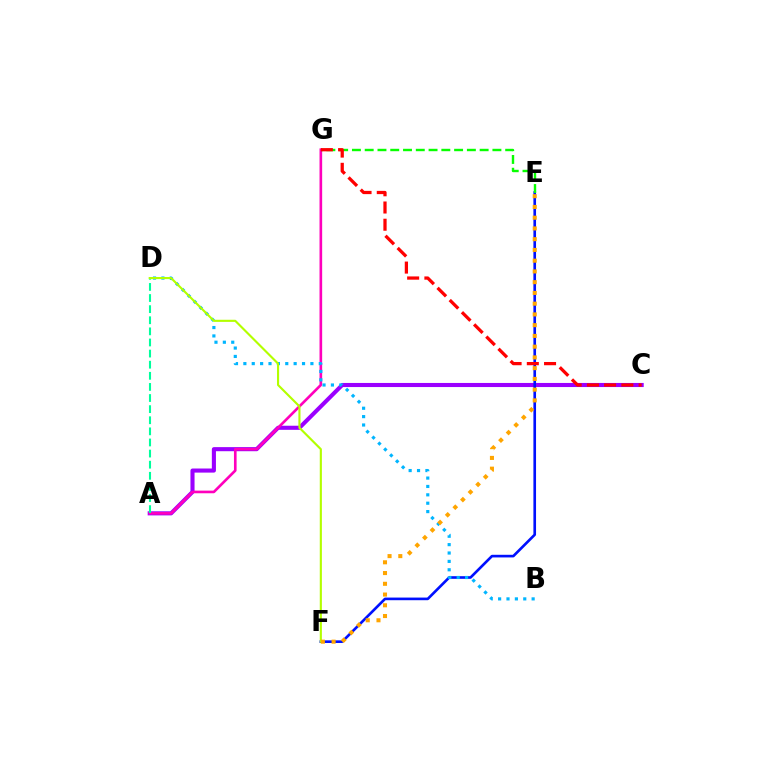{('A', 'C'): [{'color': '#9b00ff', 'line_style': 'solid', 'thickness': 2.95}], ('E', 'F'): [{'color': '#0010ff', 'line_style': 'solid', 'thickness': 1.9}, {'color': '#ffa500', 'line_style': 'dotted', 'thickness': 2.92}], ('A', 'G'): [{'color': '#ff00bd', 'line_style': 'solid', 'thickness': 1.9}], ('E', 'G'): [{'color': '#08ff00', 'line_style': 'dashed', 'thickness': 1.74}], ('B', 'D'): [{'color': '#00b5ff', 'line_style': 'dotted', 'thickness': 2.28}], ('C', 'G'): [{'color': '#ff0000', 'line_style': 'dashed', 'thickness': 2.34}], ('A', 'D'): [{'color': '#00ff9d', 'line_style': 'dashed', 'thickness': 1.51}], ('D', 'F'): [{'color': '#b3ff00', 'line_style': 'solid', 'thickness': 1.53}]}